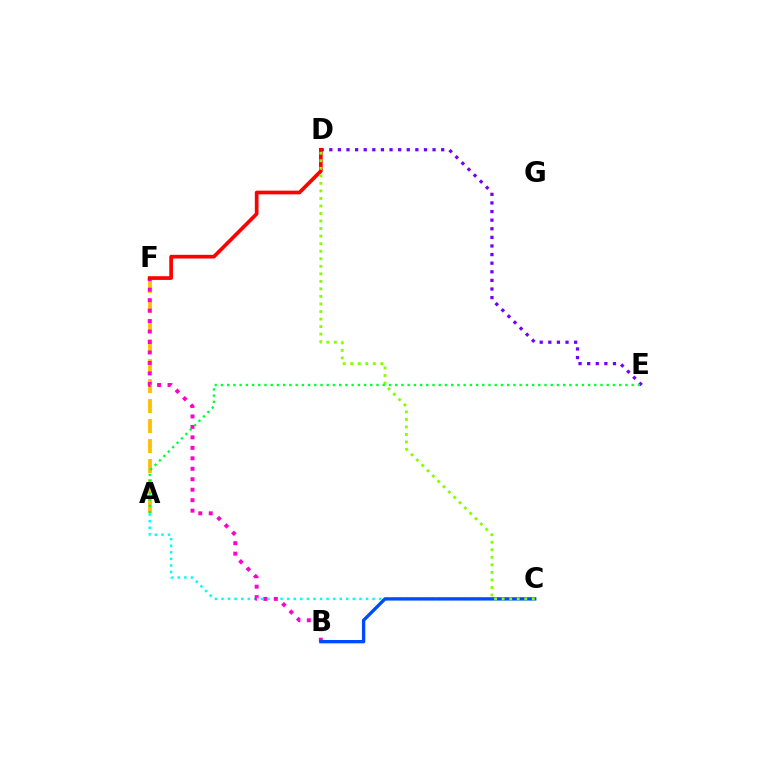{('A', 'C'): [{'color': '#00fff6', 'line_style': 'dotted', 'thickness': 1.79}], ('D', 'E'): [{'color': '#7200ff', 'line_style': 'dotted', 'thickness': 2.34}], ('A', 'F'): [{'color': '#ffbd00', 'line_style': 'dashed', 'thickness': 2.72}], ('B', 'F'): [{'color': '#ff00cf', 'line_style': 'dotted', 'thickness': 2.84}], ('B', 'C'): [{'color': '#004bff', 'line_style': 'solid', 'thickness': 2.4}], ('D', 'F'): [{'color': '#ff0000', 'line_style': 'solid', 'thickness': 2.66}], ('C', 'D'): [{'color': '#84ff00', 'line_style': 'dotted', 'thickness': 2.05}], ('A', 'E'): [{'color': '#00ff39', 'line_style': 'dotted', 'thickness': 1.69}]}